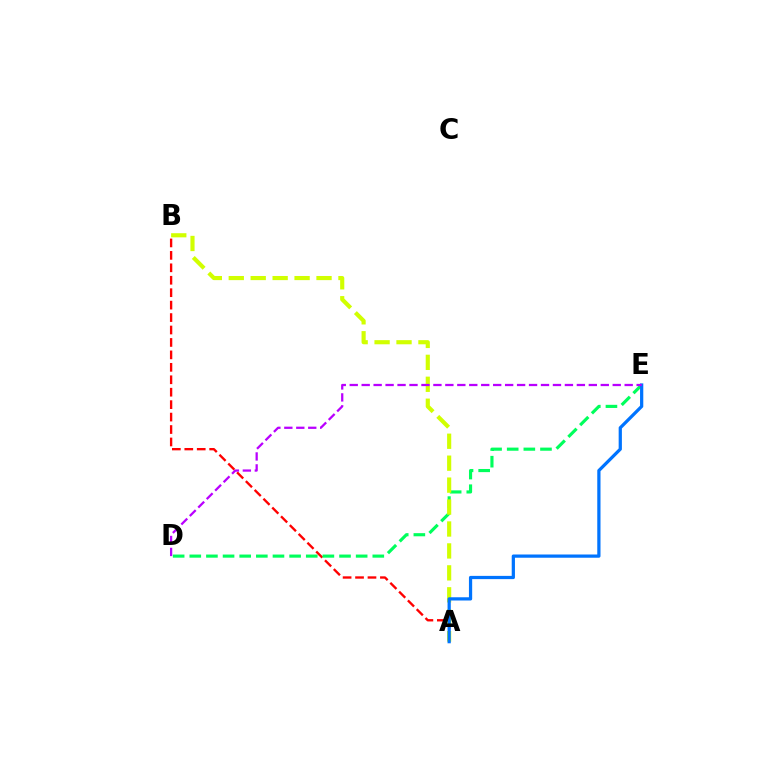{('A', 'B'): [{'color': '#ff0000', 'line_style': 'dashed', 'thickness': 1.69}, {'color': '#d1ff00', 'line_style': 'dashed', 'thickness': 2.98}], ('D', 'E'): [{'color': '#00ff5c', 'line_style': 'dashed', 'thickness': 2.26}, {'color': '#b900ff', 'line_style': 'dashed', 'thickness': 1.62}], ('A', 'E'): [{'color': '#0074ff', 'line_style': 'solid', 'thickness': 2.33}]}